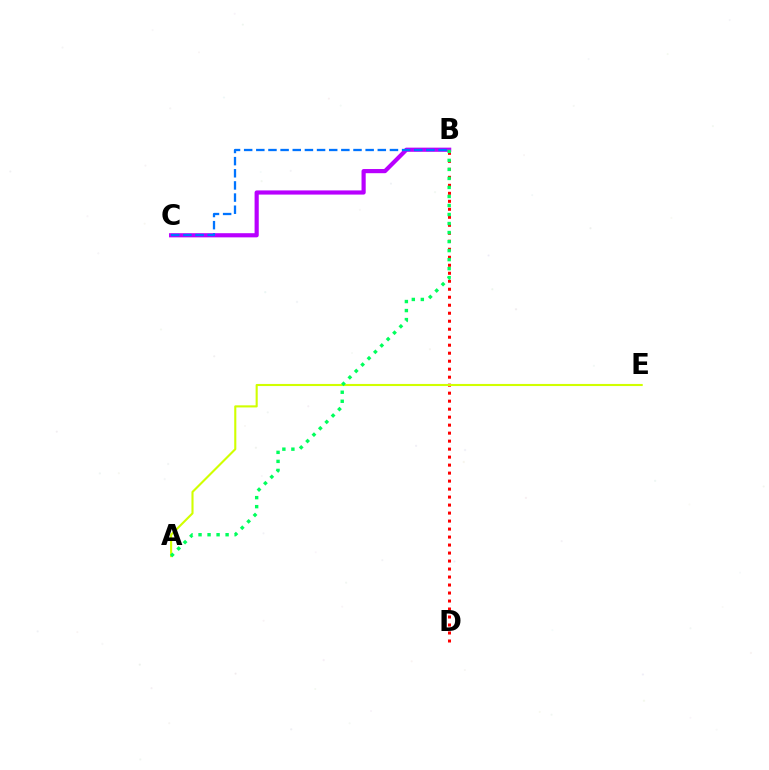{('B', 'D'): [{'color': '#ff0000', 'line_style': 'dotted', 'thickness': 2.17}], ('A', 'E'): [{'color': '#d1ff00', 'line_style': 'solid', 'thickness': 1.52}], ('B', 'C'): [{'color': '#b900ff', 'line_style': 'solid', 'thickness': 3.0}, {'color': '#0074ff', 'line_style': 'dashed', 'thickness': 1.65}], ('A', 'B'): [{'color': '#00ff5c', 'line_style': 'dotted', 'thickness': 2.45}]}